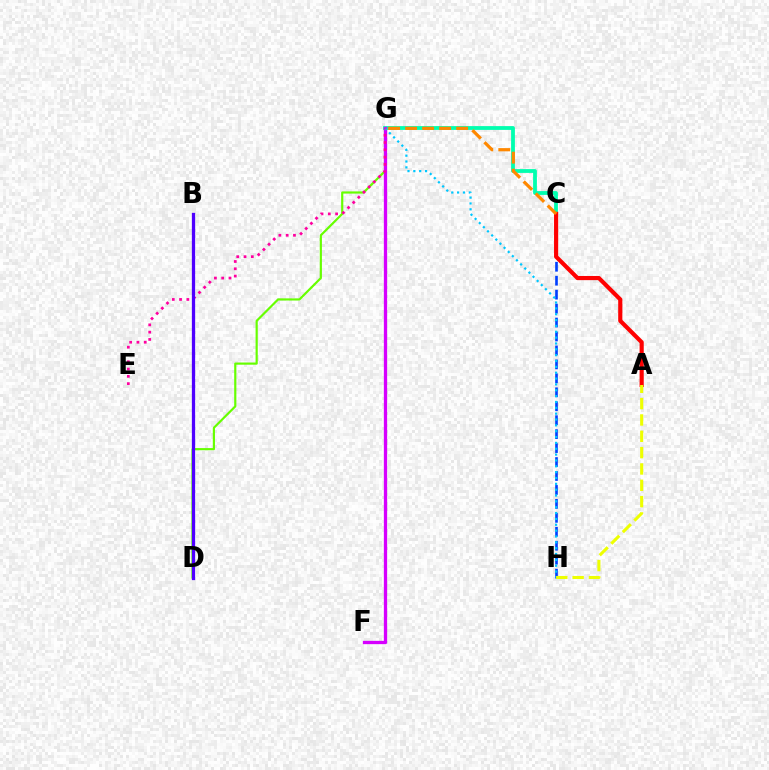{('D', 'G'): [{'color': '#66ff00', 'line_style': 'solid', 'thickness': 1.57}], ('C', 'G'): [{'color': '#00ffaf', 'line_style': 'solid', 'thickness': 2.74}, {'color': '#ff8800', 'line_style': 'dashed', 'thickness': 2.31}], ('F', 'G'): [{'color': '#d600ff', 'line_style': 'solid', 'thickness': 2.37}], ('C', 'H'): [{'color': '#003fff', 'line_style': 'dashed', 'thickness': 1.9}], ('A', 'C'): [{'color': '#ff0000', 'line_style': 'solid', 'thickness': 2.99}], ('G', 'H'): [{'color': '#00c7ff', 'line_style': 'dotted', 'thickness': 1.59}], ('A', 'H'): [{'color': '#eeff00', 'line_style': 'dashed', 'thickness': 2.22}], ('B', 'D'): [{'color': '#00ff27', 'line_style': 'dashed', 'thickness': 2.09}, {'color': '#4f00ff', 'line_style': 'solid', 'thickness': 2.35}], ('E', 'G'): [{'color': '#ff00a0', 'line_style': 'dotted', 'thickness': 1.98}]}